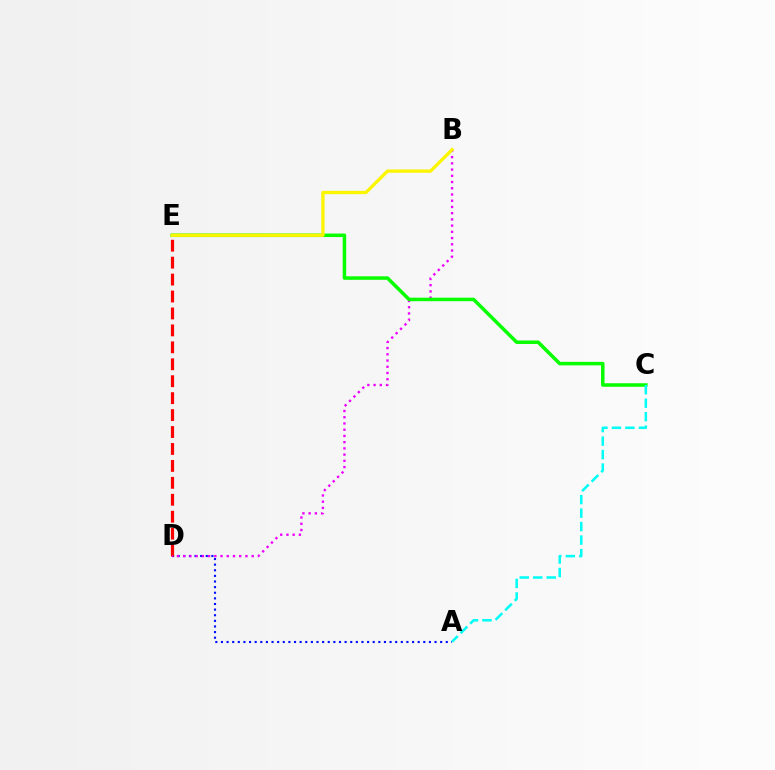{('A', 'D'): [{'color': '#0010ff', 'line_style': 'dotted', 'thickness': 1.53}], ('D', 'E'): [{'color': '#ff0000', 'line_style': 'dashed', 'thickness': 2.3}], ('B', 'D'): [{'color': '#ee00ff', 'line_style': 'dotted', 'thickness': 1.69}], ('C', 'E'): [{'color': '#08ff00', 'line_style': 'solid', 'thickness': 2.53}], ('A', 'C'): [{'color': '#00fff6', 'line_style': 'dashed', 'thickness': 1.83}], ('B', 'E'): [{'color': '#fcf500', 'line_style': 'solid', 'thickness': 2.37}]}